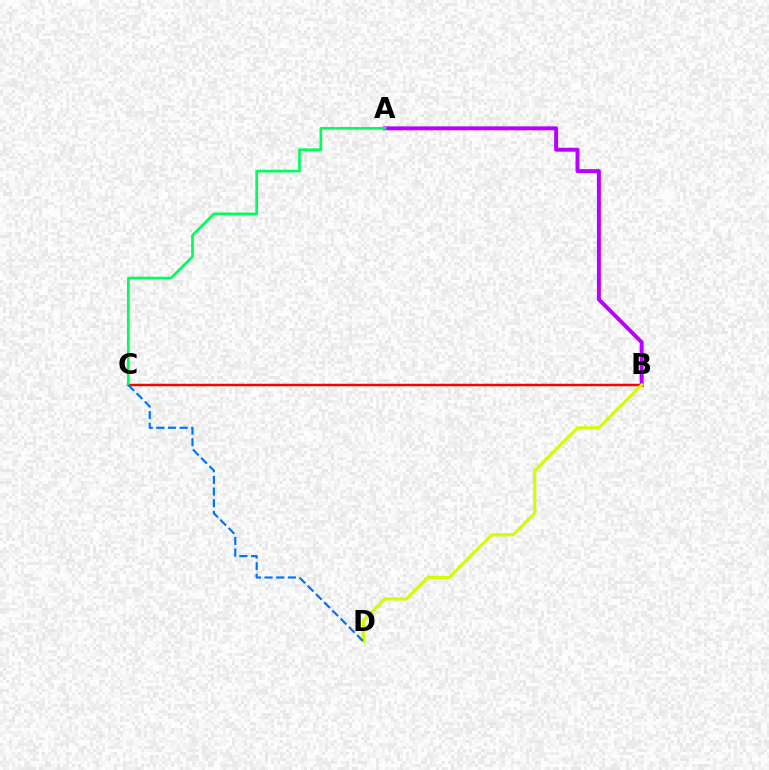{('A', 'B'): [{'color': '#b900ff', 'line_style': 'solid', 'thickness': 2.83}], ('B', 'C'): [{'color': '#ff0000', 'line_style': 'solid', 'thickness': 1.79}], ('A', 'C'): [{'color': '#00ff5c', 'line_style': 'solid', 'thickness': 1.94}], ('B', 'D'): [{'color': '#d1ff00', 'line_style': 'solid', 'thickness': 2.28}], ('C', 'D'): [{'color': '#0074ff', 'line_style': 'dashed', 'thickness': 1.58}]}